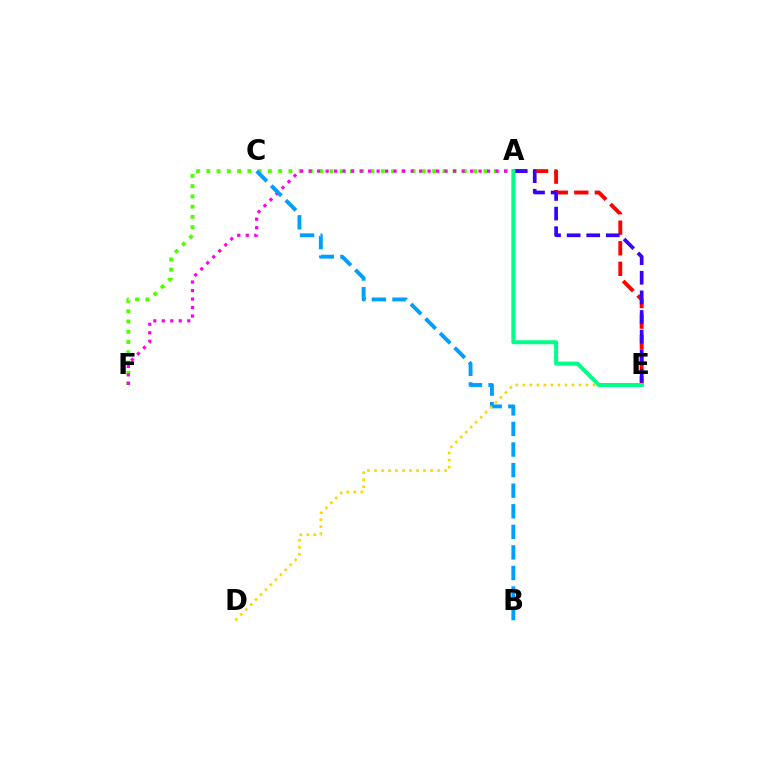{('A', 'F'): [{'color': '#4fff00', 'line_style': 'dotted', 'thickness': 2.79}, {'color': '#ff00ed', 'line_style': 'dotted', 'thickness': 2.31}], ('A', 'E'): [{'color': '#ff0000', 'line_style': 'dashed', 'thickness': 2.79}, {'color': '#3700ff', 'line_style': 'dashed', 'thickness': 2.66}, {'color': '#00ff86', 'line_style': 'solid', 'thickness': 2.87}], ('B', 'C'): [{'color': '#009eff', 'line_style': 'dashed', 'thickness': 2.8}], ('D', 'E'): [{'color': '#ffd500', 'line_style': 'dotted', 'thickness': 1.91}]}